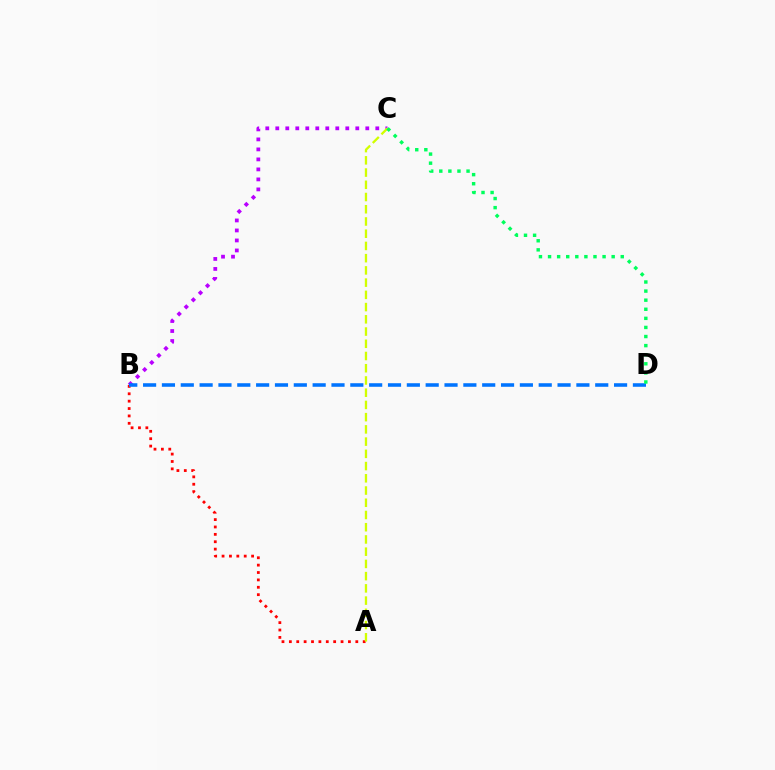{('A', 'B'): [{'color': '#ff0000', 'line_style': 'dotted', 'thickness': 2.01}], ('B', 'C'): [{'color': '#b900ff', 'line_style': 'dotted', 'thickness': 2.72}], ('A', 'C'): [{'color': '#d1ff00', 'line_style': 'dashed', 'thickness': 1.66}], ('B', 'D'): [{'color': '#0074ff', 'line_style': 'dashed', 'thickness': 2.56}], ('C', 'D'): [{'color': '#00ff5c', 'line_style': 'dotted', 'thickness': 2.47}]}